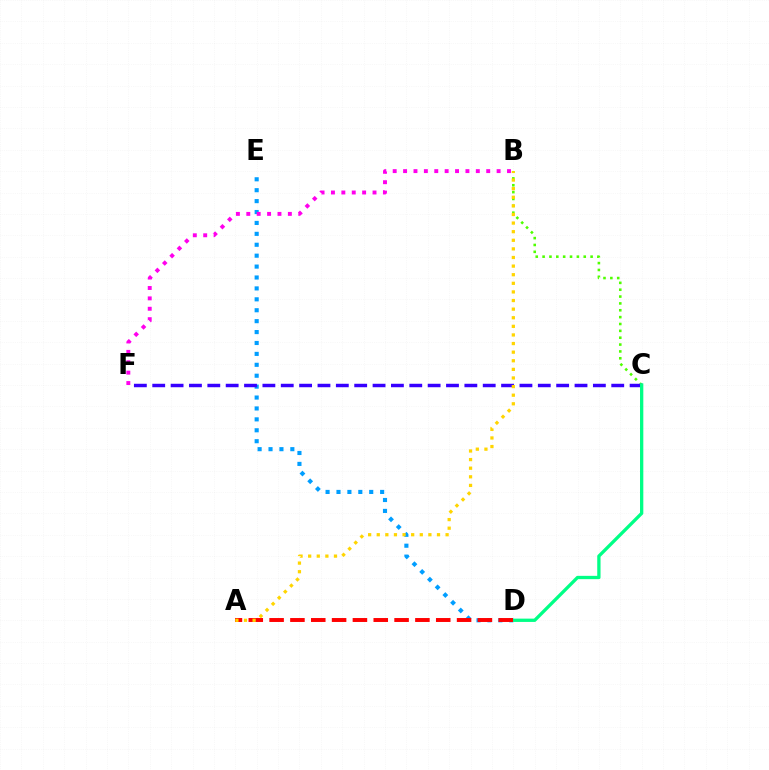{('D', 'E'): [{'color': '#009eff', 'line_style': 'dotted', 'thickness': 2.97}], ('B', 'C'): [{'color': '#4fff00', 'line_style': 'dotted', 'thickness': 1.86}], ('C', 'F'): [{'color': '#3700ff', 'line_style': 'dashed', 'thickness': 2.49}], ('B', 'F'): [{'color': '#ff00ed', 'line_style': 'dotted', 'thickness': 2.82}], ('C', 'D'): [{'color': '#00ff86', 'line_style': 'solid', 'thickness': 2.38}], ('A', 'D'): [{'color': '#ff0000', 'line_style': 'dashed', 'thickness': 2.83}], ('A', 'B'): [{'color': '#ffd500', 'line_style': 'dotted', 'thickness': 2.34}]}